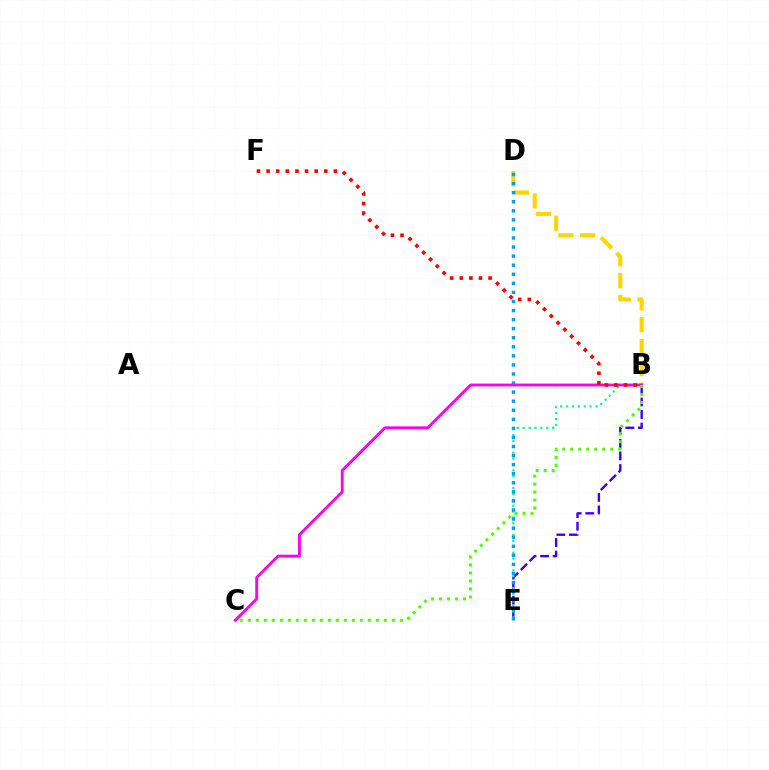{('B', 'E'): [{'color': '#3700ff', 'line_style': 'dashed', 'thickness': 1.71}, {'color': '#00ff86', 'line_style': 'dotted', 'thickness': 1.6}], ('B', 'D'): [{'color': '#ffd500', 'line_style': 'dashed', 'thickness': 2.96}], ('D', 'E'): [{'color': '#009eff', 'line_style': 'dotted', 'thickness': 2.46}], ('B', 'C'): [{'color': '#ff00ed', 'line_style': 'solid', 'thickness': 2.05}, {'color': '#4fff00', 'line_style': 'dotted', 'thickness': 2.17}], ('B', 'F'): [{'color': '#ff0000', 'line_style': 'dotted', 'thickness': 2.61}]}